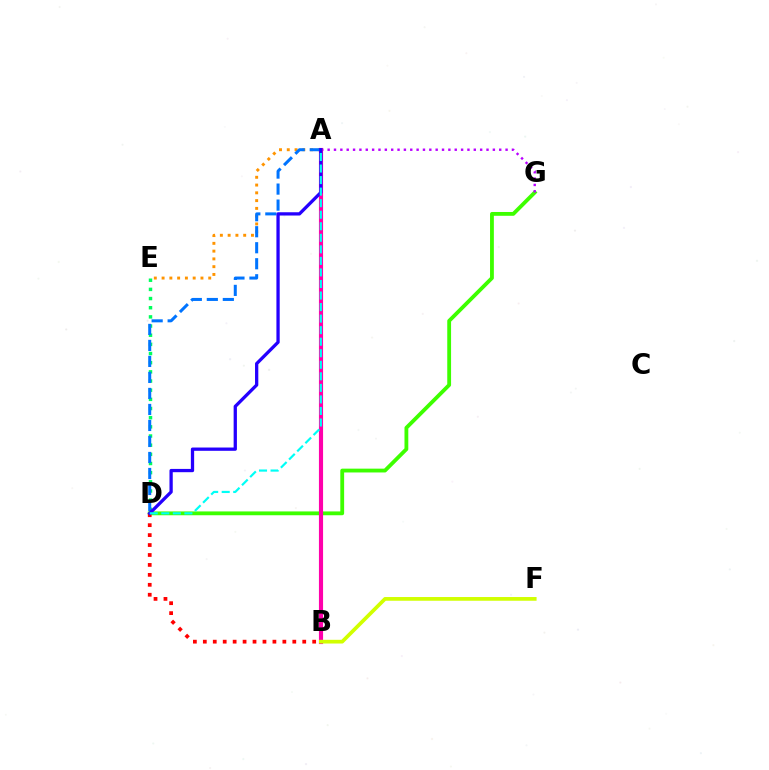{('D', 'G'): [{'color': '#3dff00', 'line_style': 'solid', 'thickness': 2.75}], ('B', 'D'): [{'color': '#ff0000', 'line_style': 'dotted', 'thickness': 2.7}], ('A', 'G'): [{'color': '#b900ff', 'line_style': 'dotted', 'thickness': 1.73}], ('A', 'B'): [{'color': '#ff00ac', 'line_style': 'solid', 'thickness': 2.98}], ('D', 'E'): [{'color': '#00ff5c', 'line_style': 'dotted', 'thickness': 2.49}], ('A', 'E'): [{'color': '#ff9400', 'line_style': 'dotted', 'thickness': 2.11}], ('A', 'D'): [{'color': '#0074ff', 'line_style': 'dashed', 'thickness': 2.17}, {'color': '#2500ff', 'line_style': 'solid', 'thickness': 2.36}, {'color': '#00fff6', 'line_style': 'dashed', 'thickness': 1.57}], ('B', 'F'): [{'color': '#d1ff00', 'line_style': 'solid', 'thickness': 2.67}]}